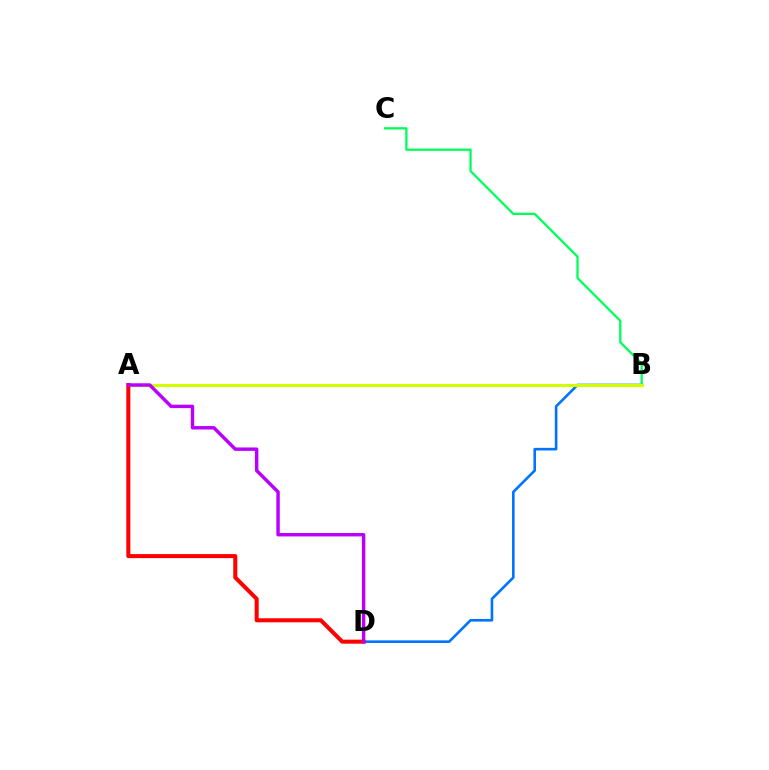{('B', 'D'): [{'color': '#0074ff', 'line_style': 'solid', 'thickness': 1.88}], ('B', 'C'): [{'color': '#00ff5c', 'line_style': 'solid', 'thickness': 1.65}], ('A', 'B'): [{'color': '#d1ff00', 'line_style': 'solid', 'thickness': 2.26}], ('A', 'D'): [{'color': '#ff0000', 'line_style': 'solid', 'thickness': 2.9}, {'color': '#b900ff', 'line_style': 'solid', 'thickness': 2.47}]}